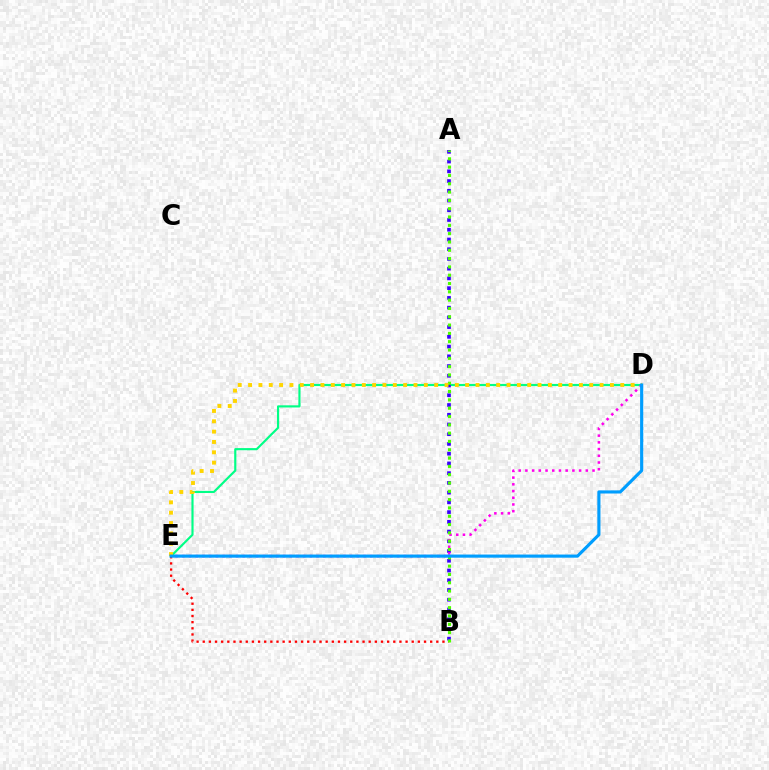{('D', 'E'): [{'color': '#00ff86', 'line_style': 'solid', 'thickness': 1.55}, {'color': '#ff00ed', 'line_style': 'dotted', 'thickness': 1.82}, {'color': '#ffd500', 'line_style': 'dotted', 'thickness': 2.81}, {'color': '#009eff', 'line_style': 'solid', 'thickness': 2.26}], ('A', 'B'): [{'color': '#3700ff', 'line_style': 'dotted', 'thickness': 2.65}, {'color': '#4fff00', 'line_style': 'dotted', 'thickness': 2.26}], ('B', 'E'): [{'color': '#ff0000', 'line_style': 'dotted', 'thickness': 1.67}]}